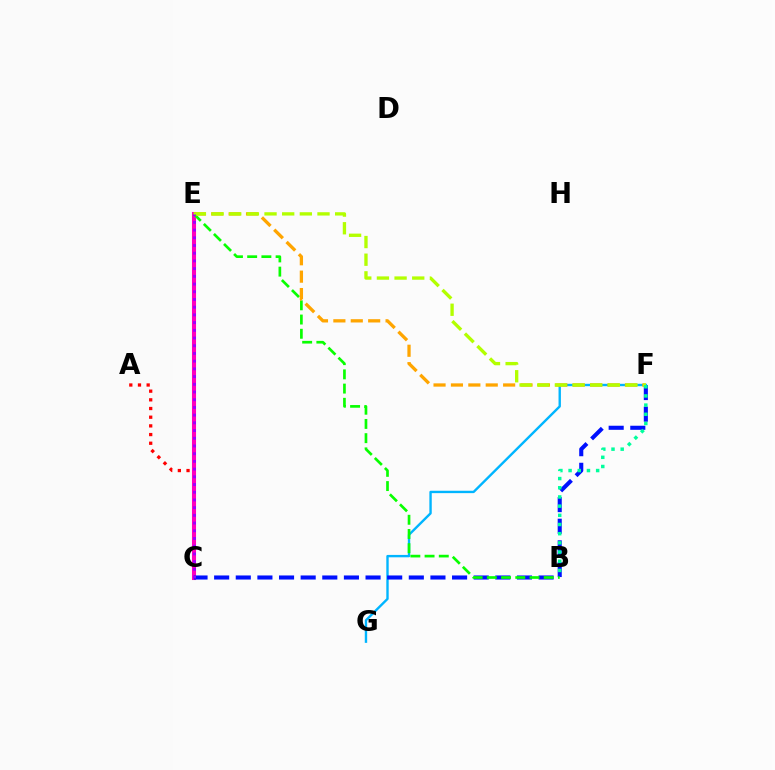{('A', 'C'): [{'color': '#ff0000', 'line_style': 'dotted', 'thickness': 2.36}], ('F', 'G'): [{'color': '#00b5ff', 'line_style': 'solid', 'thickness': 1.72}], ('C', 'E'): [{'color': '#ff00bd', 'line_style': 'solid', 'thickness': 2.93}, {'color': '#9b00ff', 'line_style': 'dotted', 'thickness': 2.09}], ('C', 'F'): [{'color': '#0010ff', 'line_style': 'dashed', 'thickness': 2.94}], ('B', 'E'): [{'color': '#08ff00', 'line_style': 'dashed', 'thickness': 1.93}], ('E', 'F'): [{'color': '#ffa500', 'line_style': 'dashed', 'thickness': 2.36}, {'color': '#b3ff00', 'line_style': 'dashed', 'thickness': 2.4}], ('B', 'F'): [{'color': '#00ff9d', 'line_style': 'dotted', 'thickness': 2.5}]}